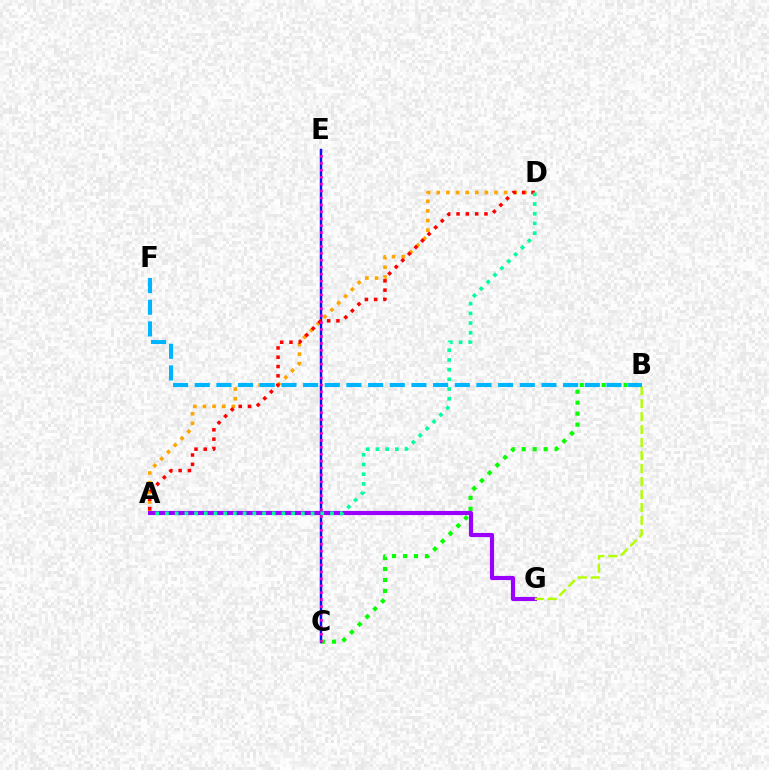{('A', 'D'): [{'color': '#ffa500', 'line_style': 'dotted', 'thickness': 2.62}, {'color': '#ff0000', 'line_style': 'dotted', 'thickness': 2.53}, {'color': '#00ff9d', 'line_style': 'dotted', 'thickness': 2.64}], ('B', 'C'): [{'color': '#08ff00', 'line_style': 'dotted', 'thickness': 2.98}], ('C', 'E'): [{'color': '#0010ff', 'line_style': 'solid', 'thickness': 1.75}, {'color': '#ff00bd', 'line_style': 'dotted', 'thickness': 1.88}], ('A', 'G'): [{'color': '#9b00ff', 'line_style': 'solid', 'thickness': 2.98}], ('B', 'G'): [{'color': '#b3ff00', 'line_style': 'dashed', 'thickness': 1.76}], ('B', 'F'): [{'color': '#00b5ff', 'line_style': 'dashed', 'thickness': 2.94}]}